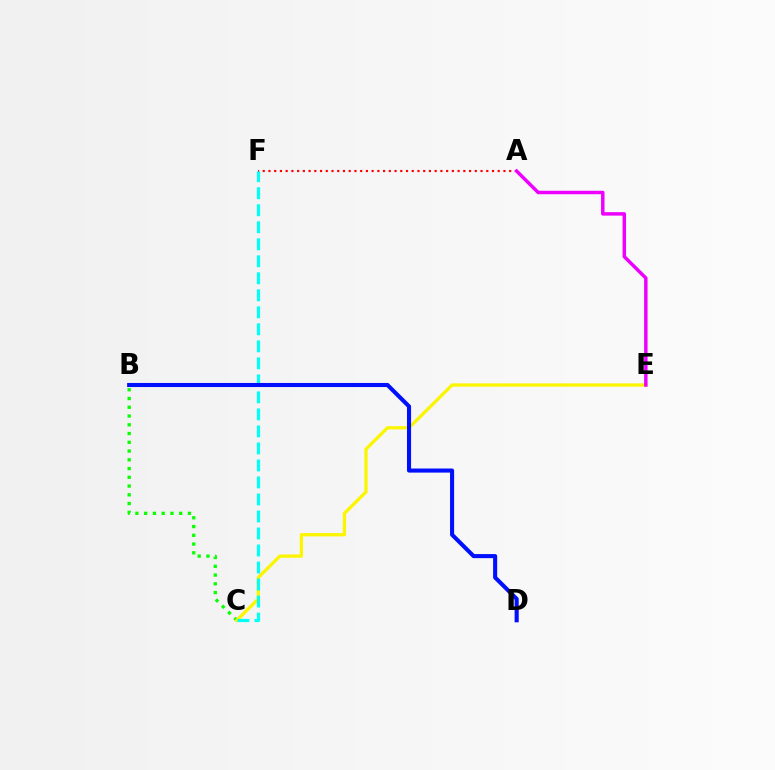{('B', 'C'): [{'color': '#08ff00', 'line_style': 'dotted', 'thickness': 2.38}], ('A', 'F'): [{'color': '#ff0000', 'line_style': 'dotted', 'thickness': 1.56}], ('C', 'E'): [{'color': '#fcf500', 'line_style': 'solid', 'thickness': 2.36}], ('C', 'F'): [{'color': '#00fff6', 'line_style': 'dashed', 'thickness': 2.31}], ('A', 'E'): [{'color': '#ee00ff', 'line_style': 'solid', 'thickness': 2.5}], ('B', 'D'): [{'color': '#0010ff', 'line_style': 'solid', 'thickness': 2.94}]}